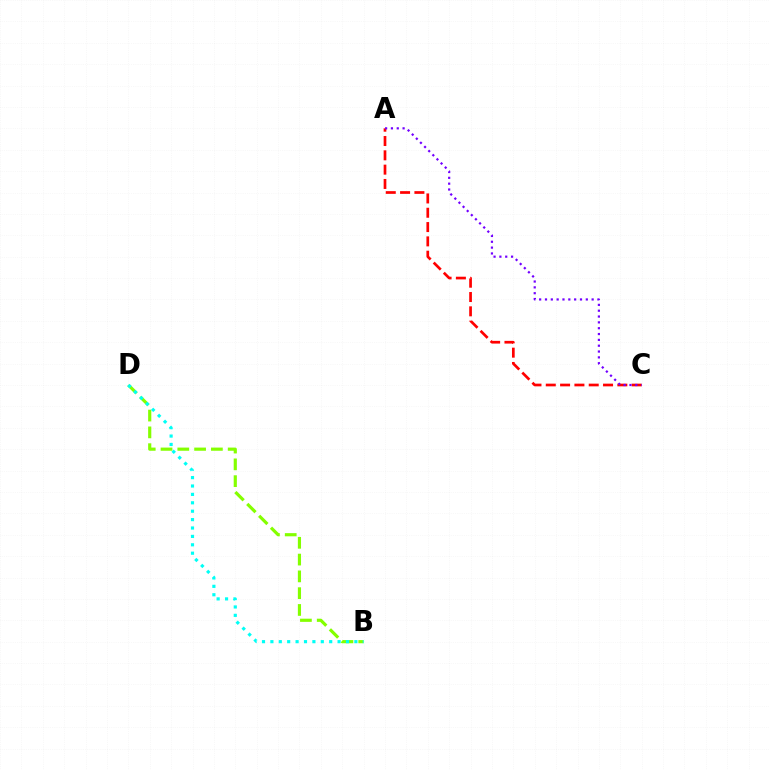{('B', 'D'): [{'color': '#84ff00', 'line_style': 'dashed', 'thickness': 2.28}, {'color': '#00fff6', 'line_style': 'dotted', 'thickness': 2.28}], ('A', 'C'): [{'color': '#ff0000', 'line_style': 'dashed', 'thickness': 1.94}, {'color': '#7200ff', 'line_style': 'dotted', 'thickness': 1.58}]}